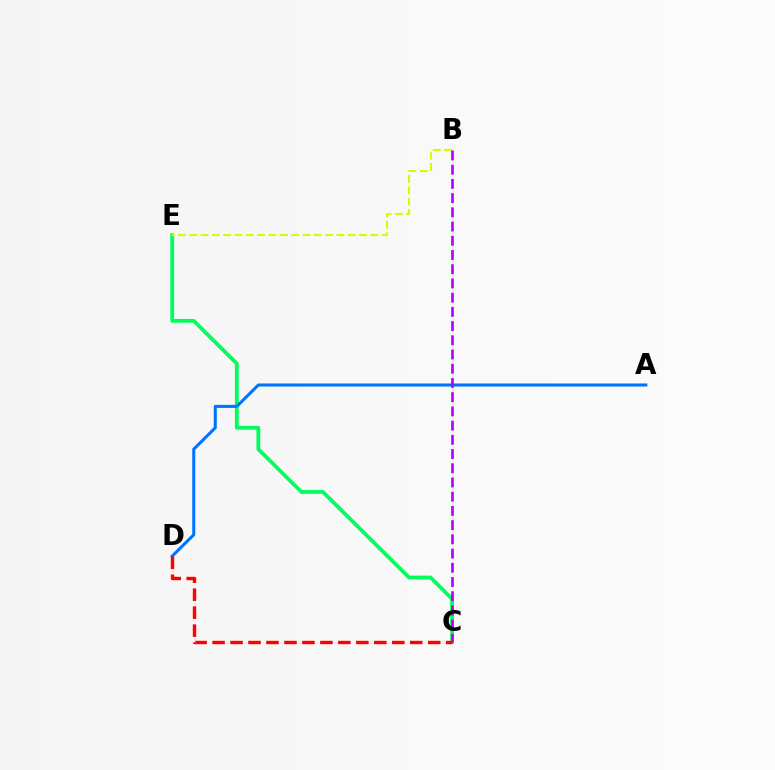{('C', 'E'): [{'color': '#00ff5c', 'line_style': 'solid', 'thickness': 2.73}], ('B', 'E'): [{'color': '#d1ff00', 'line_style': 'dashed', 'thickness': 1.54}], ('A', 'D'): [{'color': '#0074ff', 'line_style': 'solid', 'thickness': 2.19}], ('B', 'C'): [{'color': '#b900ff', 'line_style': 'dashed', 'thickness': 1.93}], ('C', 'D'): [{'color': '#ff0000', 'line_style': 'dashed', 'thickness': 2.44}]}